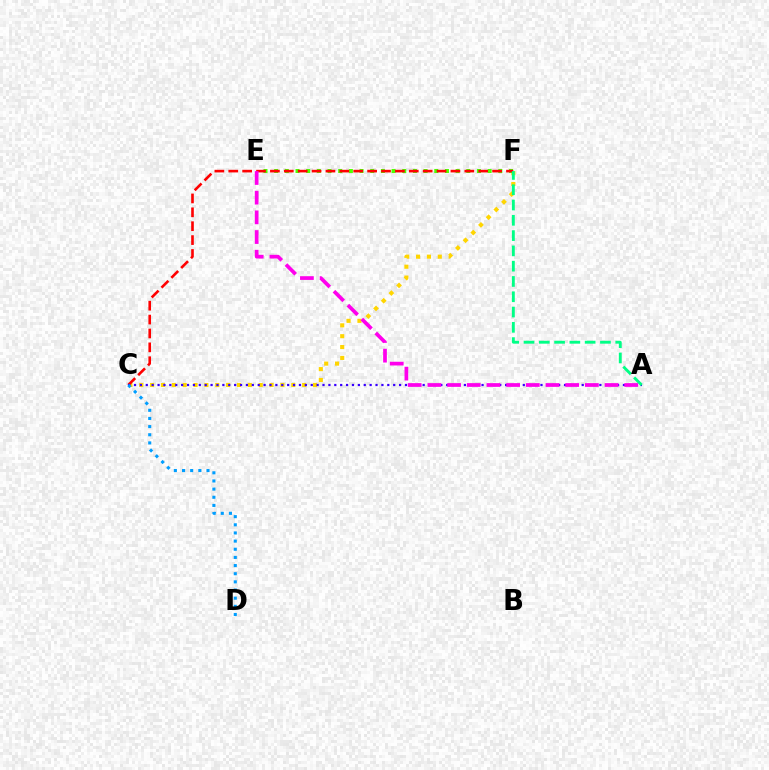{('C', 'F'): [{'color': '#ffd500', 'line_style': 'dotted', 'thickness': 2.95}, {'color': '#ff0000', 'line_style': 'dashed', 'thickness': 1.89}], ('E', 'F'): [{'color': '#4fff00', 'line_style': 'dotted', 'thickness': 2.9}], ('A', 'C'): [{'color': '#3700ff', 'line_style': 'dotted', 'thickness': 1.6}], ('A', 'F'): [{'color': '#00ff86', 'line_style': 'dashed', 'thickness': 2.08}], ('C', 'D'): [{'color': '#009eff', 'line_style': 'dotted', 'thickness': 2.22}], ('A', 'E'): [{'color': '#ff00ed', 'line_style': 'dashed', 'thickness': 2.67}]}